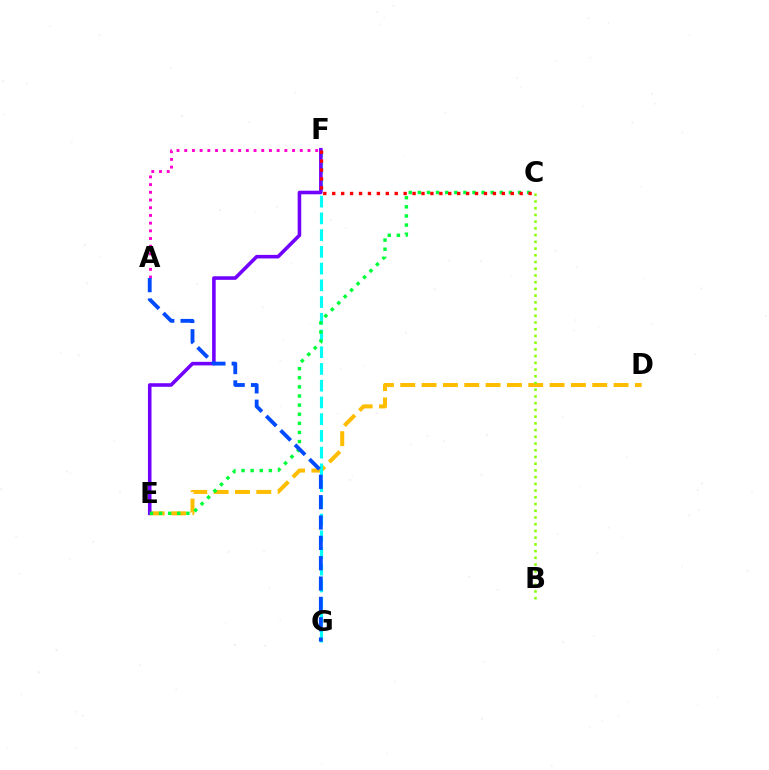{('D', 'E'): [{'color': '#ffbd00', 'line_style': 'dashed', 'thickness': 2.9}], ('F', 'G'): [{'color': '#00fff6', 'line_style': 'dashed', 'thickness': 2.27}], ('E', 'F'): [{'color': '#7200ff', 'line_style': 'solid', 'thickness': 2.57}], ('C', 'E'): [{'color': '#00ff39', 'line_style': 'dotted', 'thickness': 2.48}], ('A', 'F'): [{'color': '#ff00cf', 'line_style': 'dotted', 'thickness': 2.09}], ('B', 'C'): [{'color': '#84ff00', 'line_style': 'dotted', 'thickness': 1.83}], ('C', 'F'): [{'color': '#ff0000', 'line_style': 'dotted', 'thickness': 2.43}], ('A', 'G'): [{'color': '#004bff', 'line_style': 'dashed', 'thickness': 2.76}]}